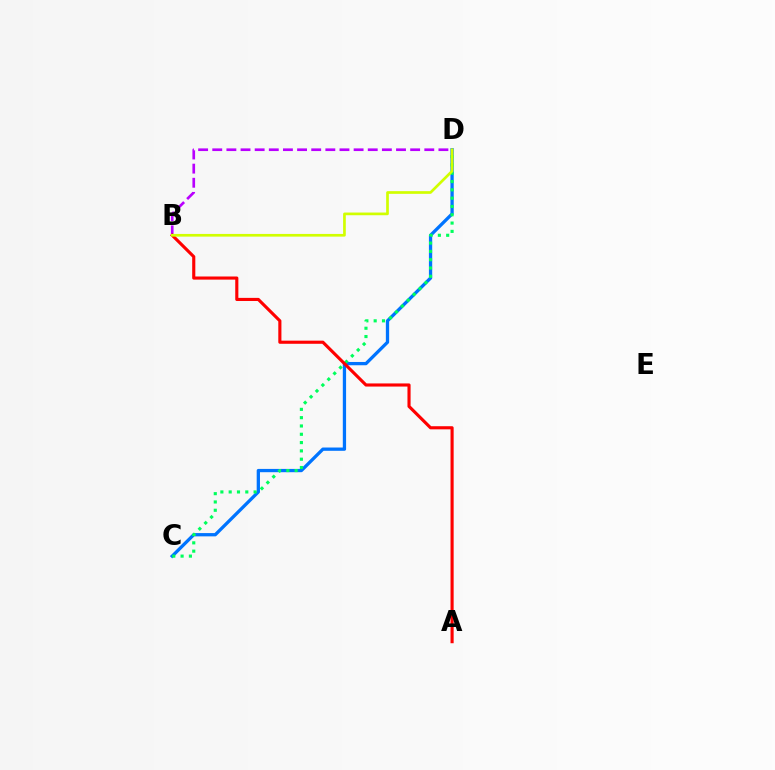{('C', 'D'): [{'color': '#0074ff', 'line_style': 'solid', 'thickness': 2.37}, {'color': '#00ff5c', 'line_style': 'dotted', 'thickness': 2.26}], ('B', 'D'): [{'color': '#b900ff', 'line_style': 'dashed', 'thickness': 1.92}, {'color': '#d1ff00', 'line_style': 'solid', 'thickness': 1.93}], ('A', 'B'): [{'color': '#ff0000', 'line_style': 'solid', 'thickness': 2.25}]}